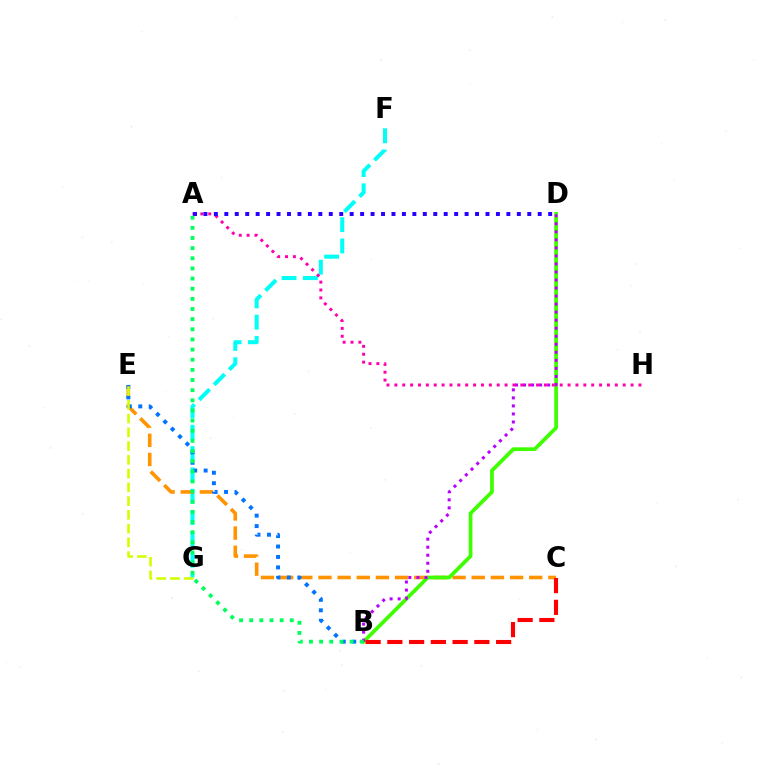{('F', 'G'): [{'color': '#00fff6', 'line_style': 'dashed', 'thickness': 2.9}], ('C', 'E'): [{'color': '#ff9400', 'line_style': 'dashed', 'thickness': 2.6}], ('B', 'E'): [{'color': '#0074ff', 'line_style': 'dotted', 'thickness': 2.84}], ('E', 'G'): [{'color': '#d1ff00', 'line_style': 'dashed', 'thickness': 1.87}], ('B', 'D'): [{'color': '#3dff00', 'line_style': 'solid', 'thickness': 2.68}, {'color': '#b900ff', 'line_style': 'dotted', 'thickness': 2.18}], ('A', 'H'): [{'color': '#ff00ac', 'line_style': 'dotted', 'thickness': 2.14}], ('A', 'D'): [{'color': '#2500ff', 'line_style': 'dotted', 'thickness': 2.84}], ('A', 'B'): [{'color': '#00ff5c', 'line_style': 'dotted', 'thickness': 2.76}], ('B', 'C'): [{'color': '#ff0000', 'line_style': 'dashed', 'thickness': 2.96}]}